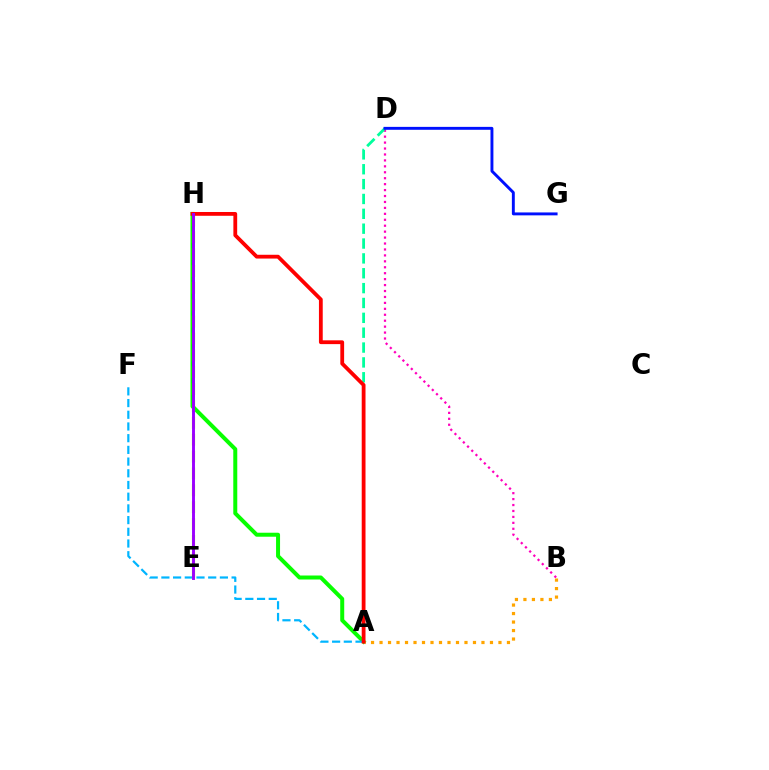{('A', 'H'): [{'color': '#08ff00', 'line_style': 'solid', 'thickness': 2.88}, {'color': '#ff0000', 'line_style': 'solid', 'thickness': 2.73}], ('B', 'D'): [{'color': '#ff00bd', 'line_style': 'dotted', 'thickness': 1.61}], ('A', 'D'): [{'color': '#00ff9d', 'line_style': 'dashed', 'thickness': 2.02}], ('A', 'F'): [{'color': '#00b5ff', 'line_style': 'dashed', 'thickness': 1.59}], ('E', 'H'): [{'color': '#b3ff00', 'line_style': 'dashed', 'thickness': 2.29}, {'color': '#9b00ff', 'line_style': 'solid', 'thickness': 2.09}], ('A', 'B'): [{'color': '#ffa500', 'line_style': 'dotted', 'thickness': 2.31}], ('D', 'G'): [{'color': '#0010ff', 'line_style': 'solid', 'thickness': 2.1}]}